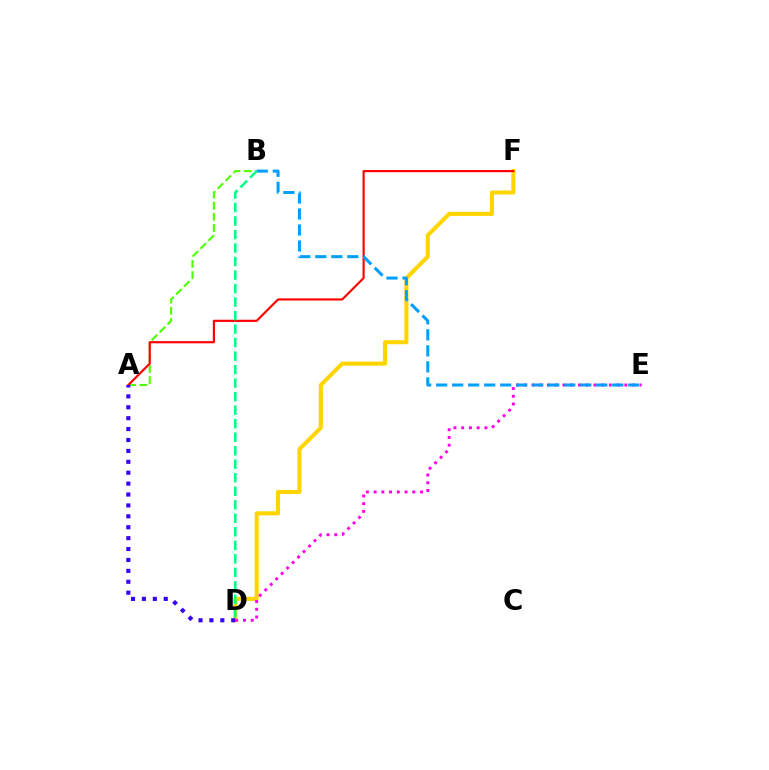{('D', 'F'): [{'color': '#ffd500', 'line_style': 'solid', 'thickness': 2.93}], ('D', 'E'): [{'color': '#ff00ed', 'line_style': 'dotted', 'thickness': 2.1}], ('A', 'B'): [{'color': '#4fff00', 'line_style': 'dashed', 'thickness': 1.52}], ('A', 'F'): [{'color': '#ff0000', 'line_style': 'solid', 'thickness': 1.56}], ('B', 'E'): [{'color': '#009eff', 'line_style': 'dashed', 'thickness': 2.18}], ('B', 'D'): [{'color': '#00ff86', 'line_style': 'dashed', 'thickness': 1.84}], ('A', 'D'): [{'color': '#3700ff', 'line_style': 'dotted', 'thickness': 2.96}]}